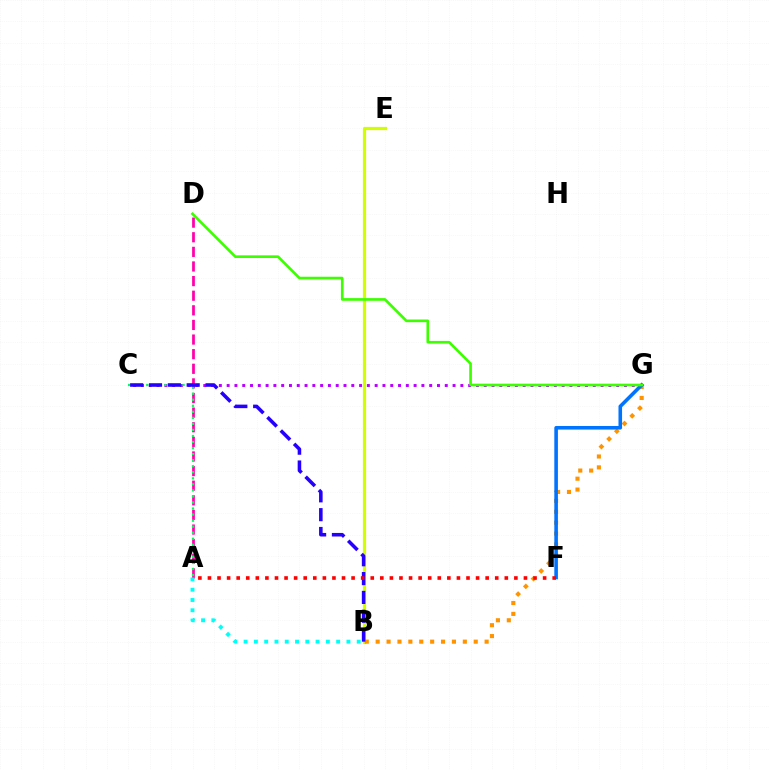{('A', 'D'): [{'color': '#ff00ac', 'line_style': 'dashed', 'thickness': 1.99}], ('B', 'E'): [{'color': '#d1ff00', 'line_style': 'solid', 'thickness': 2.31}], ('B', 'G'): [{'color': '#ff9400', 'line_style': 'dotted', 'thickness': 2.96}], ('C', 'G'): [{'color': '#b900ff', 'line_style': 'dotted', 'thickness': 2.12}], ('F', 'G'): [{'color': '#0074ff', 'line_style': 'solid', 'thickness': 2.58}], ('D', 'G'): [{'color': '#3dff00', 'line_style': 'solid', 'thickness': 1.91}], ('A', 'C'): [{'color': '#00ff5c', 'line_style': 'dotted', 'thickness': 1.64}], ('B', 'C'): [{'color': '#2500ff', 'line_style': 'dashed', 'thickness': 2.56}], ('A', 'F'): [{'color': '#ff0000', 'line_style': 'dotted', 'thickness': 2.6}], ('A', 'B'): [{'color': '#00fff6', 'line_style': 'dotted', 'thickness': 2.79}]}